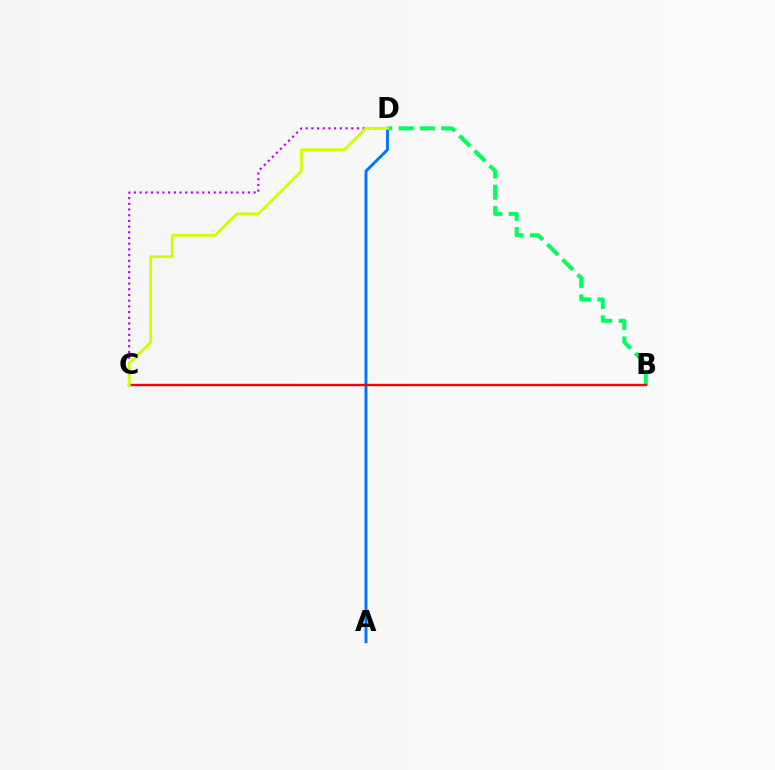{('B', 'D'): [{'color': '#00ff5c', 'line_style': 'dashed', 'thickness': 2.89}], ('C', 'D'): [{'color': '#b900ff', 'line_style': 'dotted', 'thickness': 1.55}, {'color': '#d1ff00', 'line_style': 'solid', 'thickness': 2.03}], ('A', 'D'): [{'color': '#0074ff', 'line_style': 'solid', 'thickness': 2.09}], ('B', 'C'): [{'color': '#ff0000', 'line_style': 'solid', 'thickness': 1.71}]}